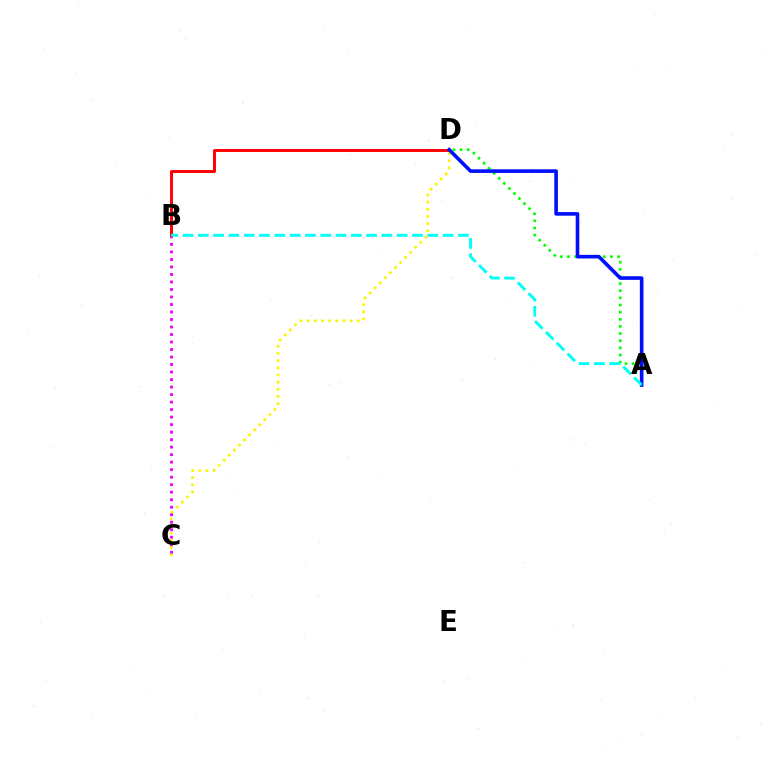{('C', 'D'): [{'color': '#fcf500', 'line_style': 'dotted', 'thickness': 1.95}], ('A', 'D'): [{'color': '#08ff00', 'line_style': 'dotted', 'thickness': 1.94}, {'color': '#0010ff', 'line_style': 'solid', 'thickness': 2.61}], ('B', 'C'): [{'color': '#ee00ff', 'line_style': 'dotted', 'thickness': 2.04}], ('B', 'D'): [{'color': '#ff0000', 'line_style': 'solid', 'thickness': 2.11}], ('A', 'B'): [{'color': '#00fff6', 'line_style': 'dashed', 'thickness': 2.08}]}